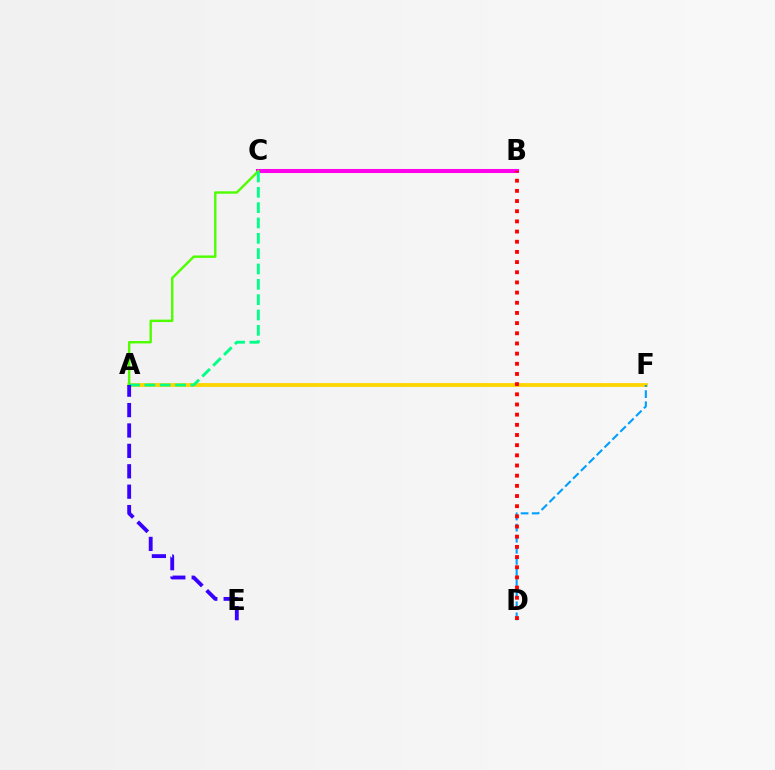{('B', 'C'): [{'color': '#ff00ed', 'line_style': 'solid', 'thickness': 2.91}], ('A', 'F'): [{'color': '#ffd500', 'line_style': 'solid', 'thickness': 2.74}], ('D', 'F'): [{'color': '#009eff', 'line_style': 'dashed', 'thickness': 1.51}], ('A', 'C'): [{'color': '#4fff00', 'line_style': 'solid', 'thickness': 1.74}, {'color': '#00ff86', 'line_style': 'dashed', 'thickness': 2.08}], ('B', 'D'): [{'color': '#ff0000', 'line_style': 'dotted', 'thickness': 2.76}], ('A', 'E'): [{'color': '#3700ff', 'line_style': 'dashed', 'thickness': 2.77}]}